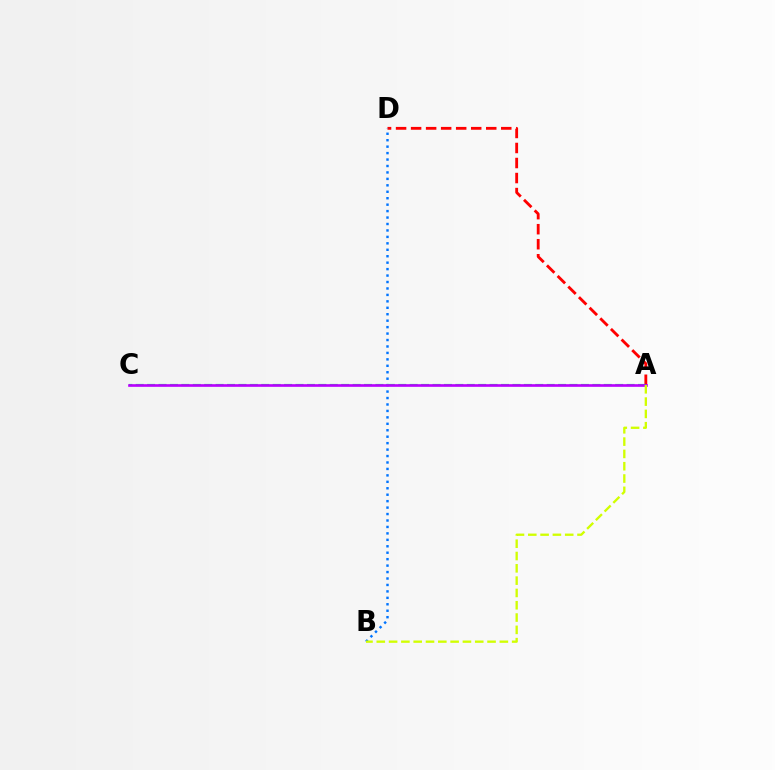{('A', 'D'): [{'color': '#ff0000', 'line_style': 'dashed', 'thickness': 2.04}], ('B', 'D'): [{'color': '#0074ff', 'line_style': 'dotted', 'thickness': 1.75}], ('A', 'C'): [{'color': '#00ff5c', 'line_style': 'dashed', 'thickness': 1.55}, {'color': '#b900ff', 'line_style': 'solid', 'thickness': 1.91}], ('A', 'B'): [{'color': '#d1ff00', 'line_style': 'dashed', 'thickness': 1.67}]}